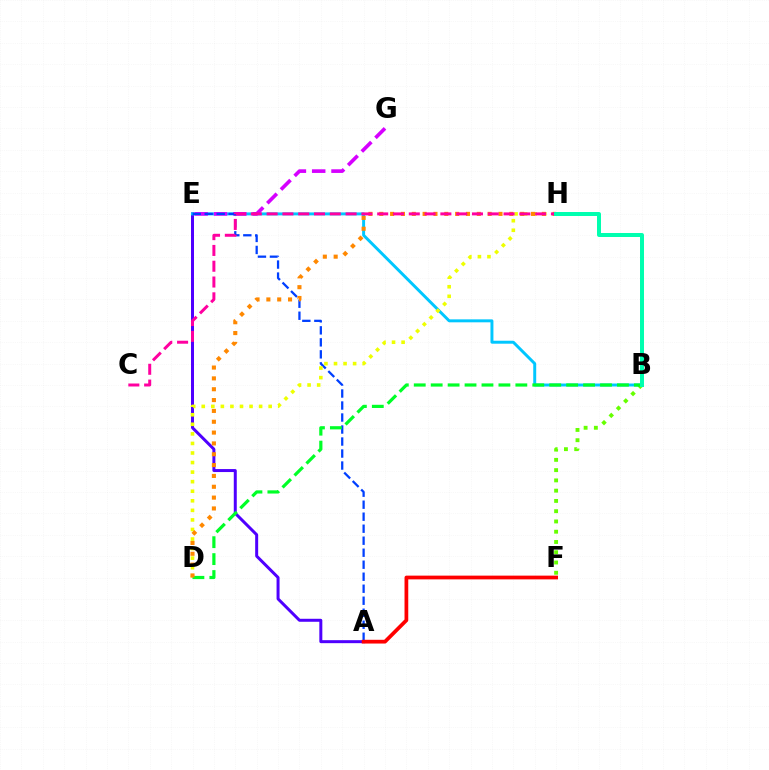{('A', 'E'): [{'color': '#4f00ff', 'line_style': 'solid', 'thickness': 2.15}, {'color': '#003fff', 'line_style': 'dashed', 'thickness': 1.63}], ('B', 'E'): [{'color': '#00c7ff', 'line_style': 'solid', 'thickness': 2.13}], ('E', 'G'): [{'color': '#d600ff', 'line_style': 'dashed', 'thickness': 2.62}], ('D', 'H'): [{'color': '#eeff00', 'line_style': 'dotted', 'thickness': 2.6}, {'color': '#ff8800', 'line_style': 'dotted', 'thickness': 2.94}], ('B', 'F'): [{'color': '#66ff00', 'line_style': 'dotted', 'thickness': 2.79}], ('A', 'F'): [{'color': '#ff0000', 'line_style': 'solid', 'thickness': 2.69}], ('B', 'D'): [{'color': '#00ff27', 'line_style': 'dashed', 'thickness': 2.3}], ('C', 'H'): [{'color': '#ff00a0', 'line_style': 'dashed', 'thickness': 2.15}], ('B', 'H'): [{'color': '#00ffaf', 'line_style': 'solid', 'thickness': 2.87}]}